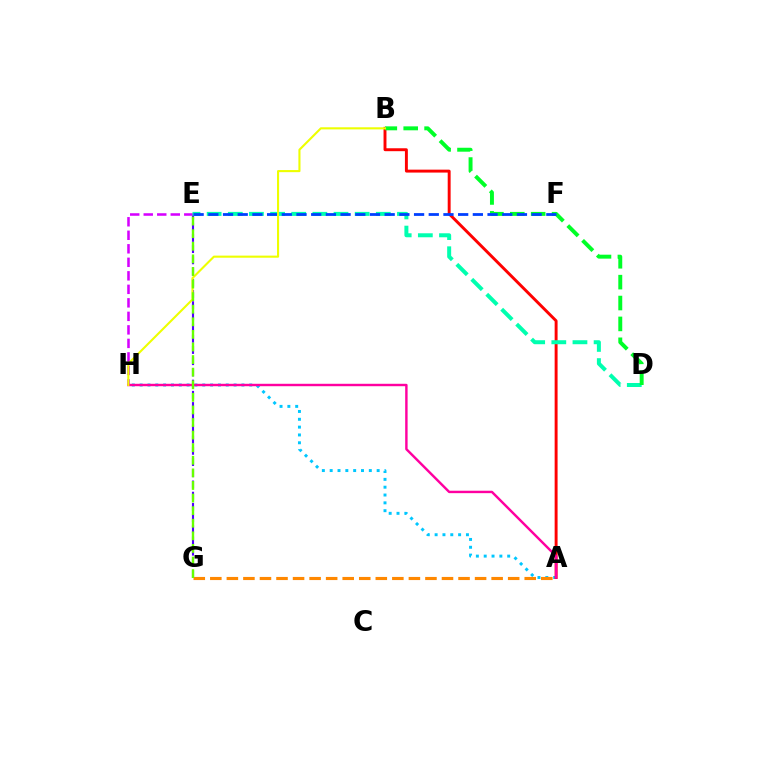{('E', 'G'): [{'color': '#4f00ff', 'line_style': 'dashed', 'thickness': 1.52}, {'color': '#66ff00', 'line_style': 'dashed', 'thickness': 1.71}], ('A', 'H'): [{'color': '#00c7ff', 'line_style': 'dotted', 'thickness': 2.13}, {'color': '#ff00a0', 'line_style': 'solid', 'thickness': 1.75}], ('A', 'B'): [{'color': '#ff0000', 'line_style': 'solid', 'thickness': 2.11}], ('E', 'H'): [{'color': '#d600ff', 'line_style': 'dashed', 'thickness': 1.84}], ('D', 'E'): [{'color': '#00ffaf', 'line_style': 'dashed', 'thickness': 2.87}], ('B', 'D'): [{'color': '#00ff27', 'line_style': 'dashed', 'thickness': 2.84}], ('E', 'F'): [{'color': '#003fff', 'line_style': 'dashed', 'thickness': 2.0}], ('A', 'G'): [{'color': '#ff8800', 'line_style': 'dashed', 'thickness': 2.25}], ('B', 'H'): [{'color': '#eeff00', 'line_style': 'solid', 'thickness': 1.52}]}